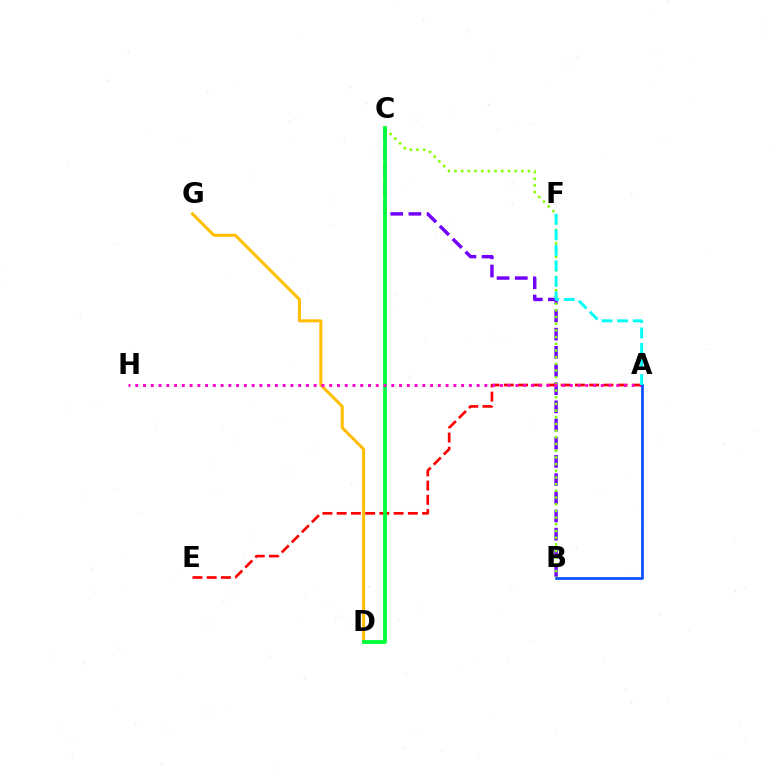{('B', 'C'): [{'color': '#7200ff', 'line_style': 'dashed', 'thickness': 2.47}, {'color': '#84ff00', 'line_style': 'dotted', 'thickness': 1.82}], ('D', 'G'): [{'color': '#ffbd00', 'line_style': 'solid', 'thickness': 2.16}], ('A', 'E'): [{'color': '#ff0000', 'line_style': 'dashed', 'thickness': 1.93}], ('C', 'D'): [{'color': '#00ff39', 'line_style': 'solid', 'thickness': 2.73}], ('A', 'H'): [{'color': '#ff00cf', 'line_style': 'dotted', 'thickness': 2.11}], ('A', 'B'): [{'color': '#004bff', 'line_style': 'solid', 'thickness': 1.9}], ('A', 'F'): [{'color': '#00fff6', 'line_style': 'dashed', 'thickness': 2.11}]}